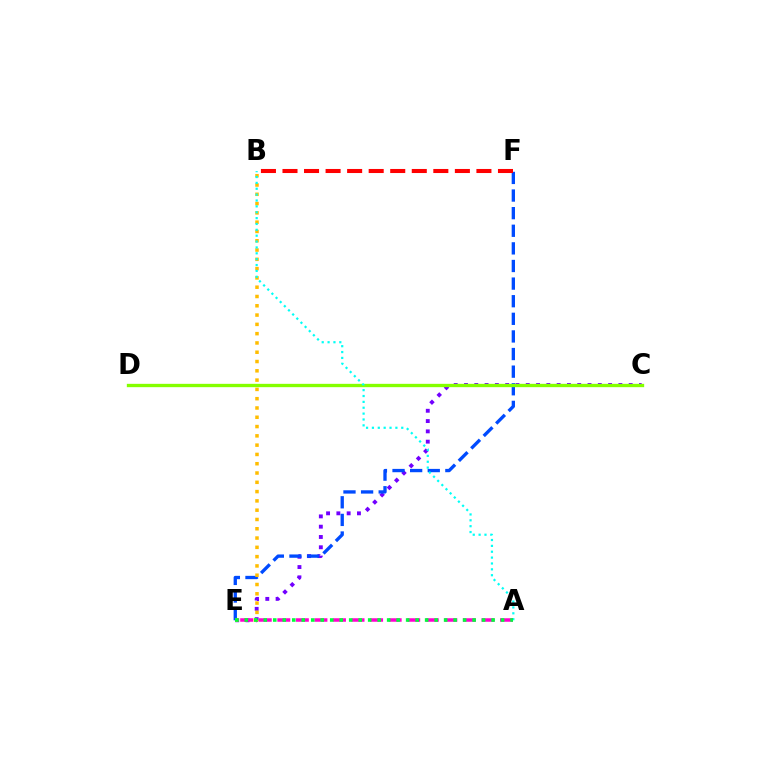{('C', 'E'): [{'color': '#7200ff', 'line_style': 'dotted', 'thickness': 2.8}], ('E', 'F'): [{'color': '#004bff', 'line_style': 'dashed', 'thickness': 2.39}], ('B', 'E'): [{'color': '#ffbd00', 'line_style': 'dotted', 'thickness': 2.52}], ('B', 'F'): [{'color': '#ff0000', 'line_style': 'dashed', 'thickness': 2.93}], ('C', 'D'): [{'color': '#84ff00', 'line_style': 'solid', 'thickness': 2.4}], ('A', 'B'): [{'color': '#00fff6', 'line_style': 'dotted', 'thickness': 1.59}], ('A', 'E'): [{'color': '#ff00cf', 'line_style': 'dashed', 'thickness': 2.52}, {'color': '#00ff39', 'line_style': 'dotted', 'thickness': 2.58}]}